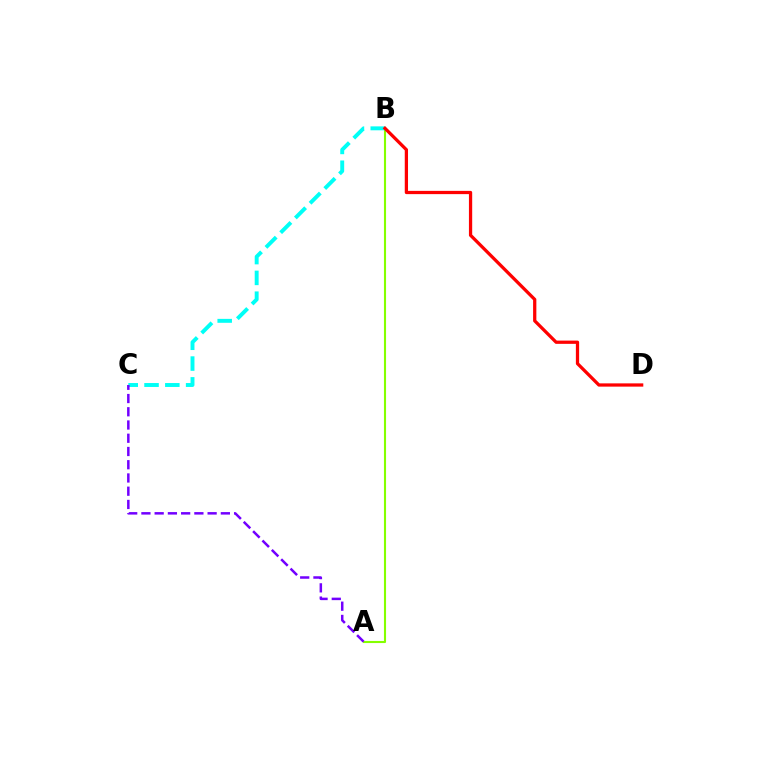{('A', 'B'): [{'color': '#84ff00', 'line_style': 'solid', 'thickness': 1.52}], ('B', 'C'): [{'color': '#00fff6', 'line_style': 'dashed', 'thickness': 2.83}], ('A', 'C'): [{'color': '#7200ff', 'line_style': 'dashed', 'thickness': 1.8}], ('B', 'D'): [{'color': '#ff0000', 'line_style': 'solid', 'thickness': 2.35}]}